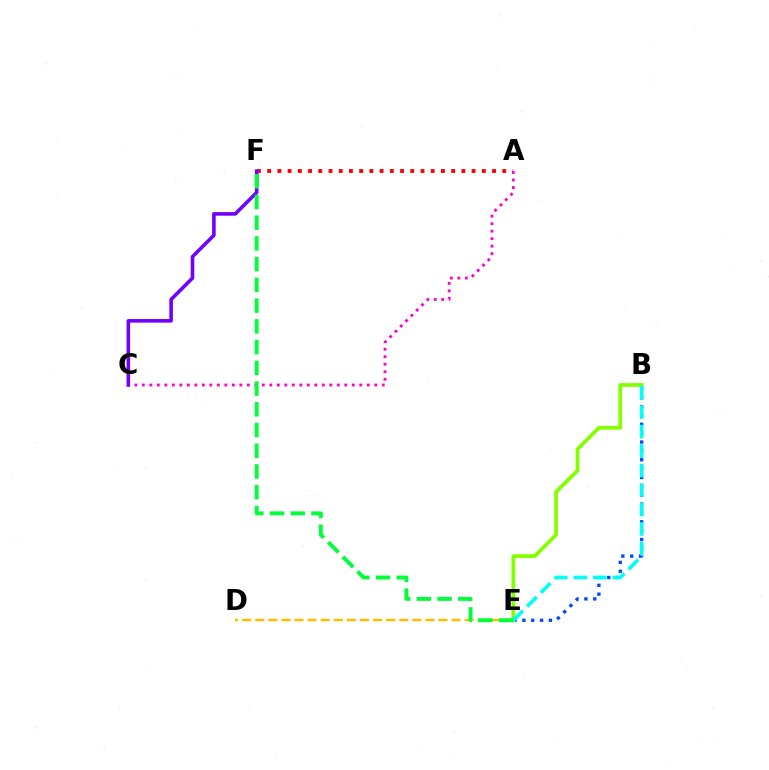{('A', 'F'): [{'color': '#ff0000', 'line_style': 'dotted', 'thickness': 2.78}], ('A', 'C'): [{'color': '#ff00cf', 'line_style': 'dotted', 'thickness': 2.04}], ('B', 'E'): [{'color': '#004bff', 'line_style': 'dotted', 'thickness': 2.41}, {'color': '#84ff00', 'line_style': 'solid', 'thickness': 2.7}, {'color': '#00fff6', 'line_style': 'dashed', 'thickness': 2.65}], ('C', 'F'): [{'color': '#7200ff', 'line_style': 'solid', 'thickness': 2.58}], ('D', 'E'): [{'color': '#ffbd00', 'line_style': 'dashed', 'thickness': 1.78}], ('E', 'F'): [{'color': '#00ff39', 'line_style': 'dashed', 'thickness': 2.82}]}